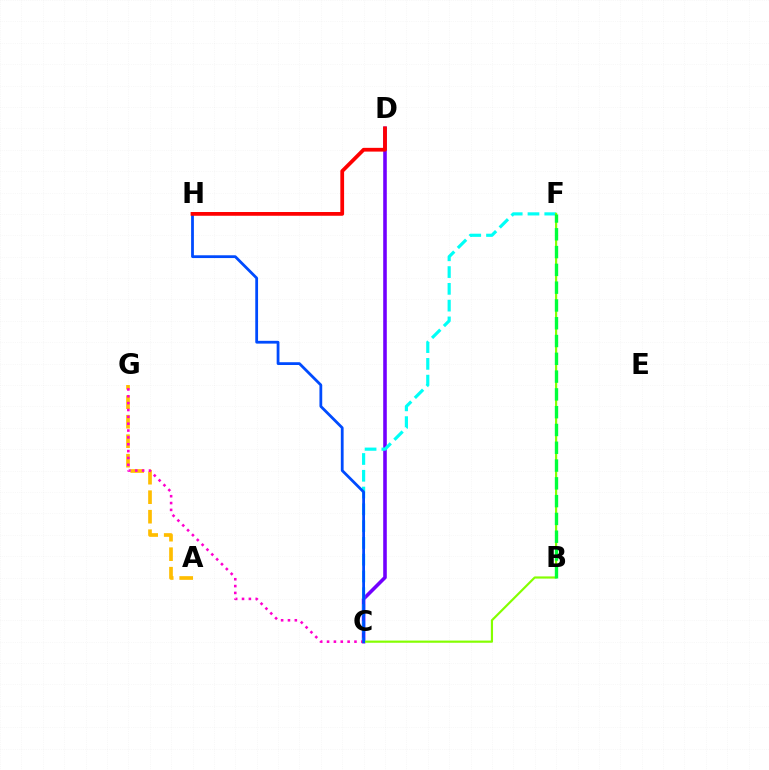{('A', 'G'): [{'color': '#ffbd00', 'line_style': 'dashed', 'thickness': 2.65}], ('C', 'D'): [{'color': '#7200ff', 'line_style': 'solid', 'thickness': 2.58}], ('C', 'F'): [{'color': '#00fff6', 'line_style': 'dashed', 'thickness': 2.28}, {'color': '#84ff00', 'line_style': 'solid', 'thickness': 1.57}], ('C', 'G'): [{'color': '#ff00cf', 'line_style': 'dotted', 'thickness': 1.86}], ('C', 'H'): [{'color': '#004bff', 'line_style': 'solid', 'thickness': 2.01}], ('D', 'H'): [{'color': '#ff0000', 'line_style': 'solid', 'thickness': 2.7}], ('B', 'F'): [{'color': '#00ff39', 'line_style': 'dashed', 'thickness': 2.42}]}